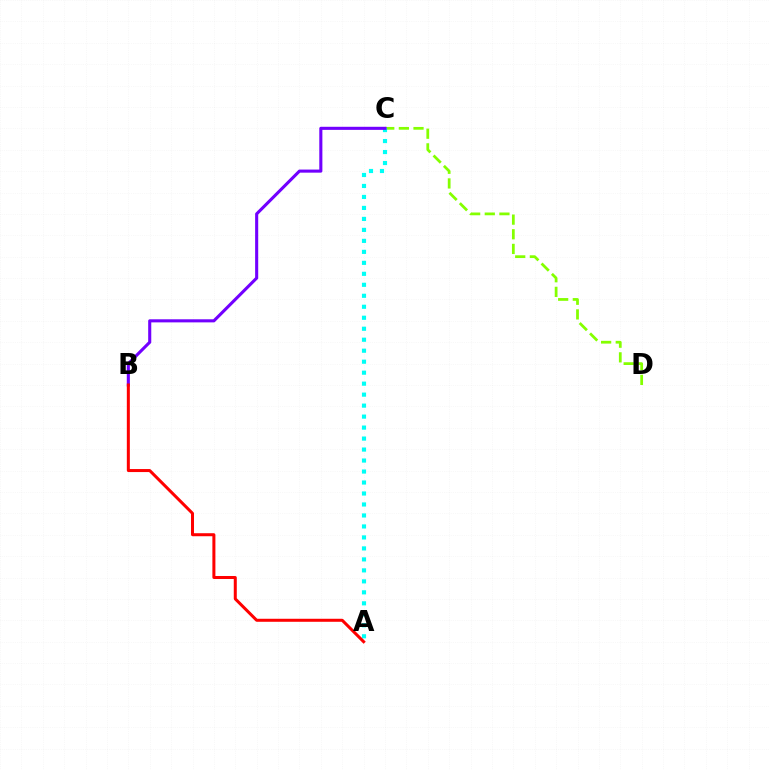{('C', 'D'): [{'color': '#84ff00', 'line_style': 'dashed', 'thickness': 1.99}], ('A', 'C'): [{'color': '#00fff6', 'line_style': 'dotted', 'thickness': 2.98}], ('B', 'C'): [{'color': '#7200ff', 'line_style': 'solid', 'thickness': 2.22}], ('A', 'B'): [{'color': '#ff0000', 'line_style': 'solid', 'thickness': 2.17}]}